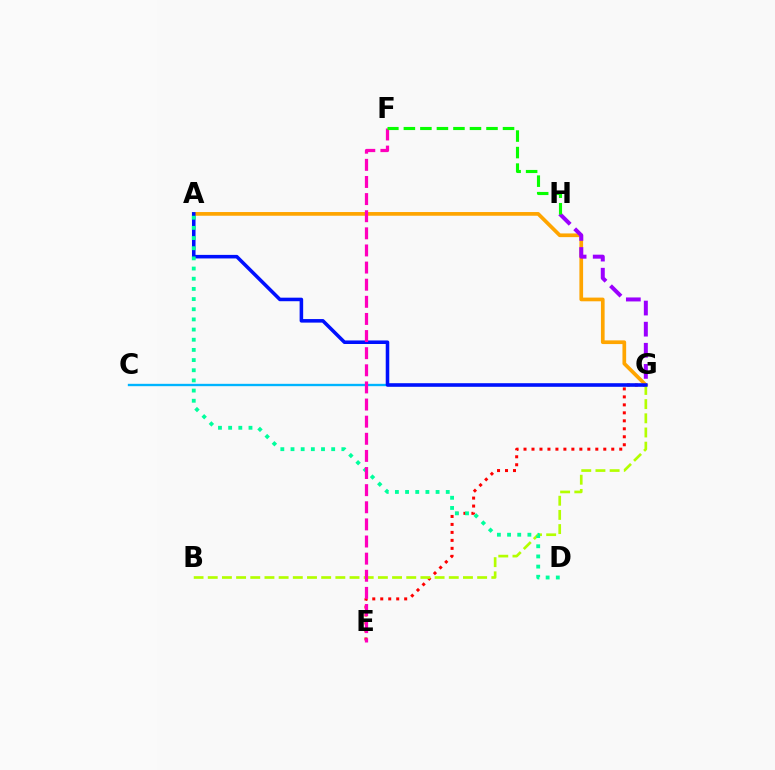{('C', 'G'): [{'color': '#00b5ff', 'line_style': 'solid', 'thickness': 1.69}], ('E', 'G'): [{'color': '#ff0000', 'line_style': 'dotted', 'thickness': 2.17}], ('A', 'G'): [{'color': '#ffa500', 'line_style': 'solid', 'thickness': 2.66}, {'color': '#0010ff', 'line_style': 'solid', 'thickness': 2.56}], ('G', 'H'): [{'color': '#9b00ff', 'line_style': 'dashed', 'thickness': 2.87}], ('B', 'G'): [{'color': '#b3ff00', 'line_style': 'dashed', 'thickness': 1.93}], ('A', 'D'): [{'color': '#00ff9d', 'line_style': 'dotted', 'thickness': 2.76}], ('E', 'F'): [{'color': '#ff00bd', 'line_style': 'dashed', 'thickness': 2.33}], ('F', 'H'): [{'color': '#08ff00', 'line_style': 'dashed', 'thickness': 2.24}]}